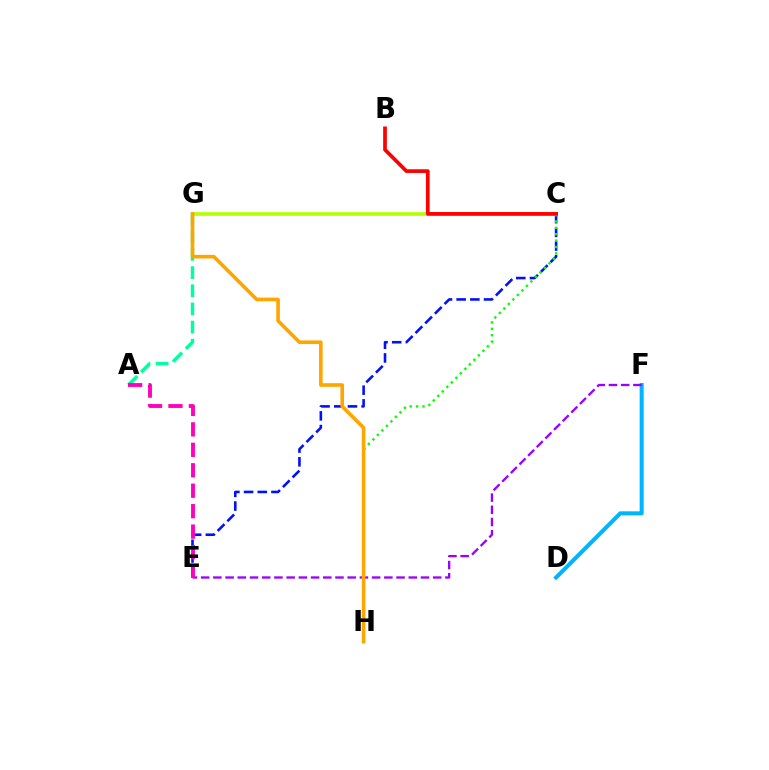{('D', 'F'): [{'color': '#00b5ff', 'line_style': 'solid', 'thickness': 2.91}], ('C', 'E'): [{'color': '#0010ff', 'line_style': 'dashed', 'thickness': 1.86}], ('A', 'G'): [{'color': '#00ff9d', 'line_style': 'dashed', 'thickness': 2.47}], ('E', 'F'): [{'color': '#9b00ff', 'line_style': 'dashed', 'thickness': 1.66}], ('C', 'H'): [{'color': '#08ff00', 'line_style': 'dotted', 'thickness': 1.73}], ('C', 'G'): [{'color': '#b3ff00', 'line_style': 'solid', 'thickness': 2.61}], ('G', 'H'): [{'color': '#ffa500', 'line_style': 'solid', 'thickness': 2.61}], ('A', 'E'): [{'color': '#ff00bd', 'line_style': 'dashed', 'thickness': 2.78}], ('B', 'C'): [{'color': '#ff0000', 'line_style': 'solid', 'thickness': 2.67}]}